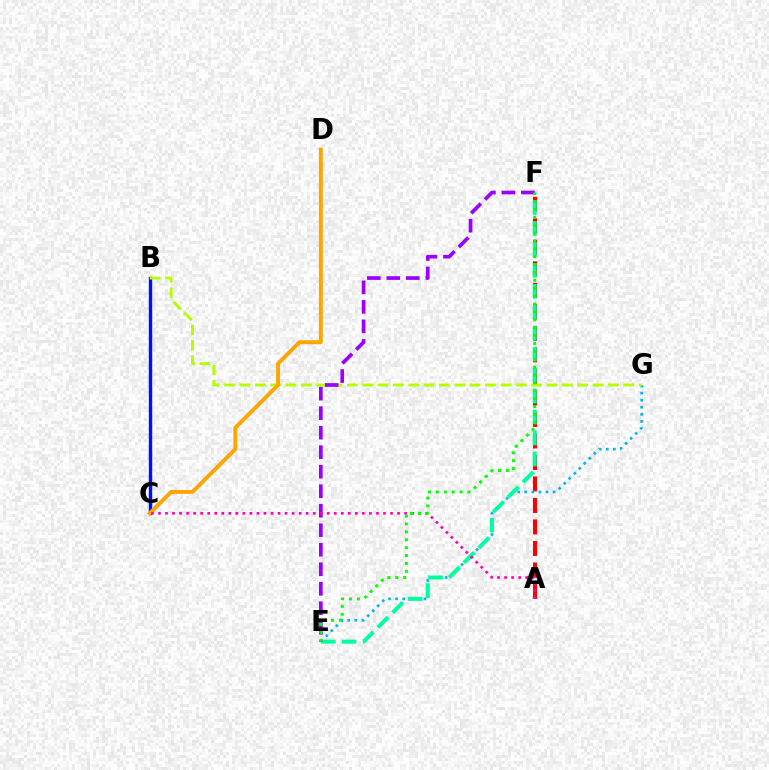{('A', 'F'): [{'color': '#ff0000', 'line_style': 'dashed', 'thickness': 2.92}], ('E', 'G'): [{'color': '#00b5ff', 'line_style': 'dotted', 'thickness': 1.93}], ('E', 'F'): [{'color': '#00ff9d', 'line_style': 'dashed', 'thickness': 2.85}, {'color': '#9b00ff', 'line_style': 'dashed', 'thickness': 2.65}, {'color': '#08ff00', 'line_style': 'dotted', 'thickness': 2.14}], ('B', 'C'): [{'color': '#0010ff', 'line_style': 'solid', 'thickness': 2.45}], ('B', 'G'): [{'color': '#b3ff00', 'line_style': 'dashed', 'thickness': 2.09}], ('C', 'D'): [{'color': '#ffa500', 'line_style': 'solid', 'thickness': 2.82}], ('A', 'C'): [{'color': '#ff00bd', 'line_style': 'dotted', 'thickness': 1.91}]}